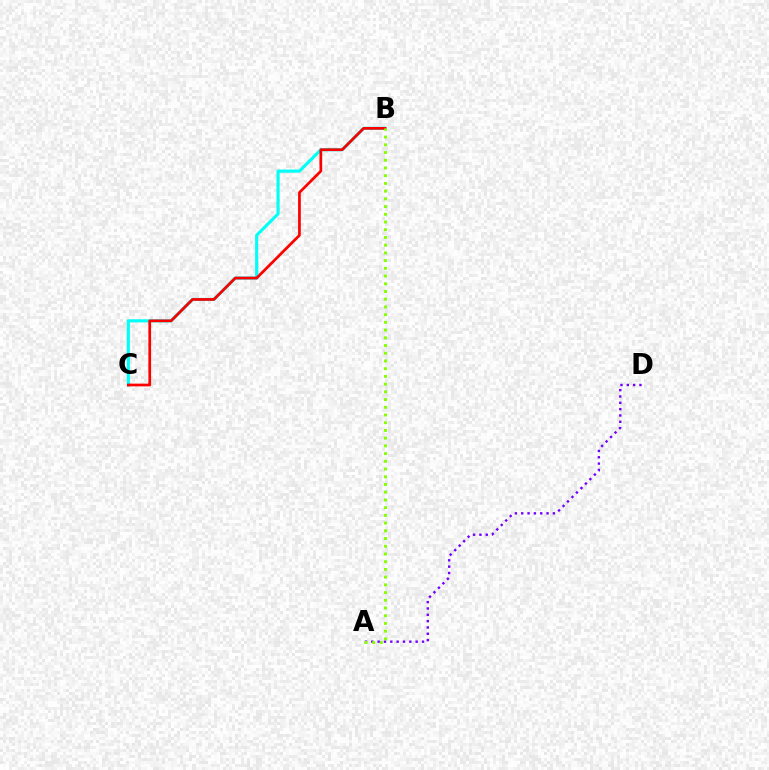{('B', 'C'): [{'color': '#00fff6', 'line_style': 'solid', 'thickness': 2.25}, {'color': '#ff0000', 'line_style': 'solid', 'thickness': 1.96}], ('A', 'D'): [{'color': '#7200ff', 'line_style': 'dotted', 'thickness': 1.72}], ('A', 'B'): [{'color': '#84ff00', 'line_style': 'dotted', 'thickness': 2.1}]}